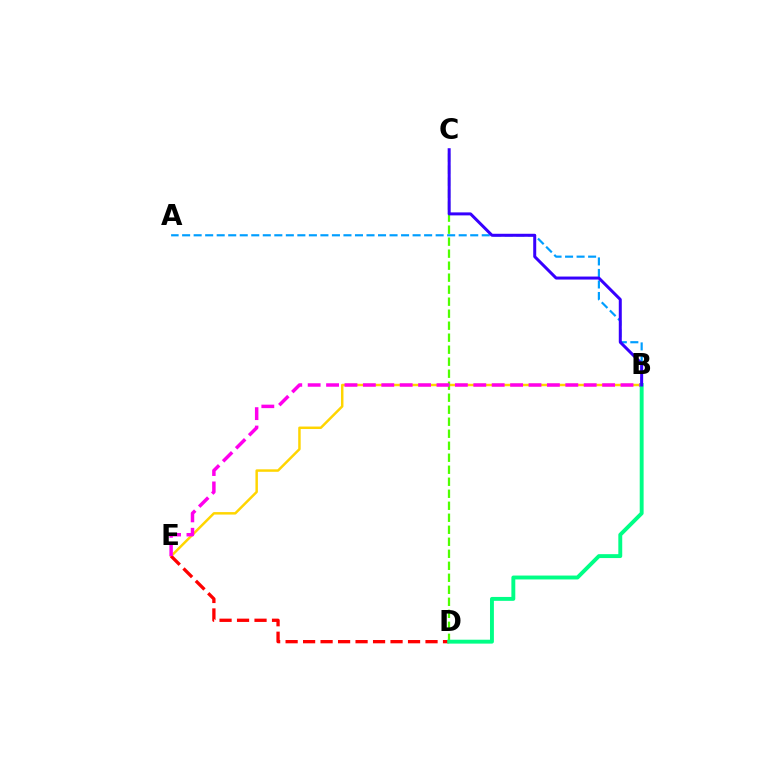{('A', 'B'): [{'color': '#009eff', 'line_style': 'dashed', 'thickness': 1.57}], ('B', 'E'): [{'color': '#ffd500', 'line_style': 'solid', 'thickness': 1.78}, {'color': '#ff00ed', 'line_style': 'dashed', 'thickness': 2.5}], ('D', 'E'): [{'color': '#ff0000', 'line_style': 'dashed', 'thickness': 2.38}], ('C', 'D'): [{'color': '#4fff00', 'line_style': 'dashed', 'thickness': 1.63}], ('B', 'D'): [{'color': '#00ff86', 'line_style': 'solid', 'thickness': 2.81}], ('B', 'C'): [{'color': '#3700ff', 'line_style': 'solid', 'thickness': 2.16}]}